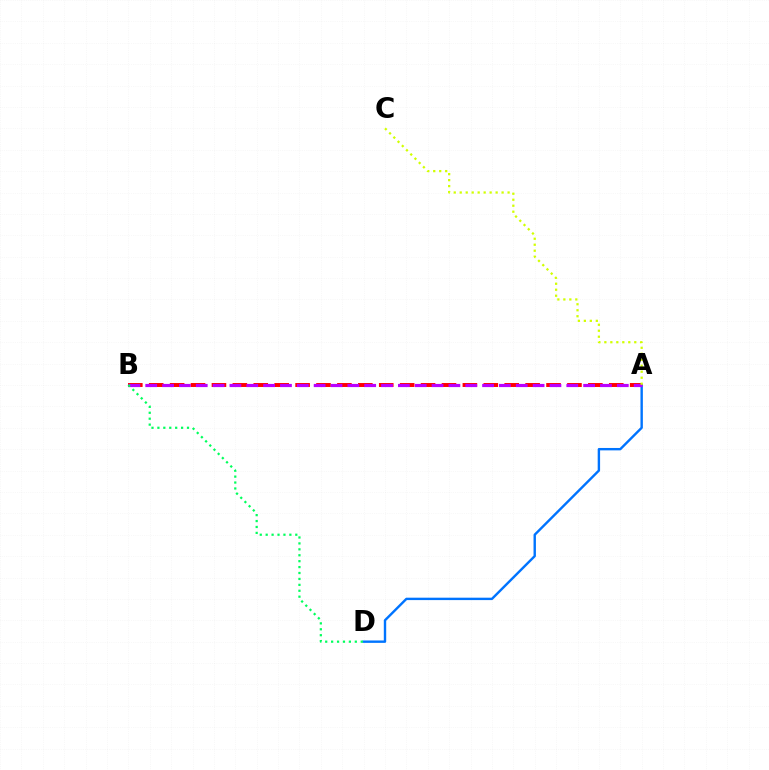{('A', 'B'): [{'color': '#ff0000', 'line_style': 'dashed', 'thickness': 2.84}, {'color': '#b900ff', 'line_style': 'dashed', 'thickness': 2.29}], ('A', 'D'): [{'color': '#0074ff', 'line_style': 'solid', 'thickness': 1.73}], ('B', 'D'): [{'color': '#00ff5c', 'line_style': 'dotted', 'thickness': 1.61}], ('A', 'C'): [{'color': '#d1ff00', 'line_style': 'dotted', 'thickness': 1.63}]}